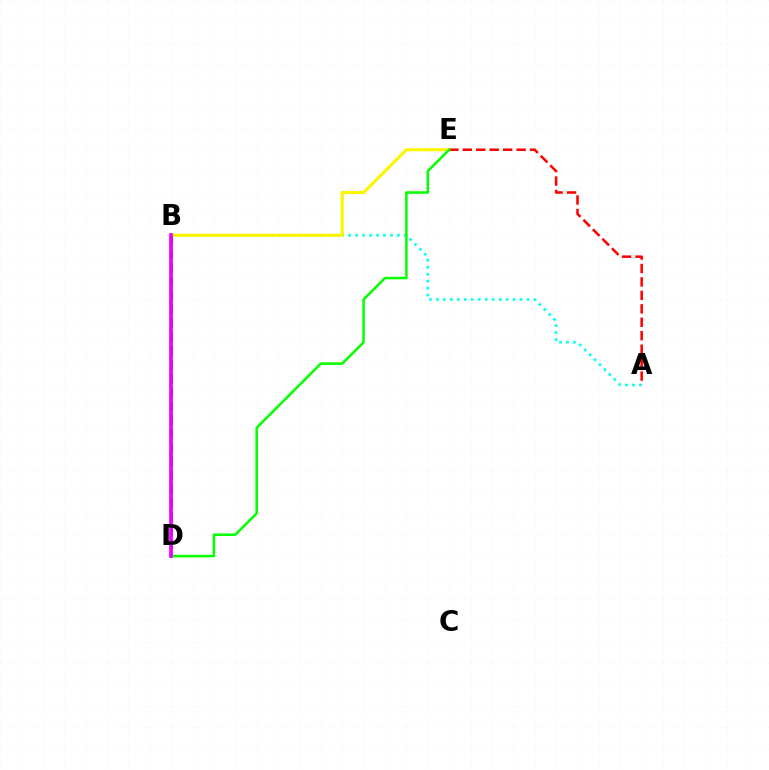{('A', 'B'): [{'color': '#00fff6', 'line_style': 'dotted', 'thickness': 1.89}], ('B', 'D'): [{'color': '#0010ff', 'line_style': 'dashed', 'thickness': 1.88}, {'color': '#ee00ff', 'line_style': 'solid', 'thickness': 2.65}], ('B', 'E'): [{'color': '#fcf500', 'line_style': 'solid', 'thickness': 2.22}], ('A', 'E'): [{'color': '#ff0000', 'line_style': 'dashed', 'thickness': 1.83}], ('D', 'E'): [{'color': '#08ff00', 'line_style': 'solid', 'thickness': 1.83}]}